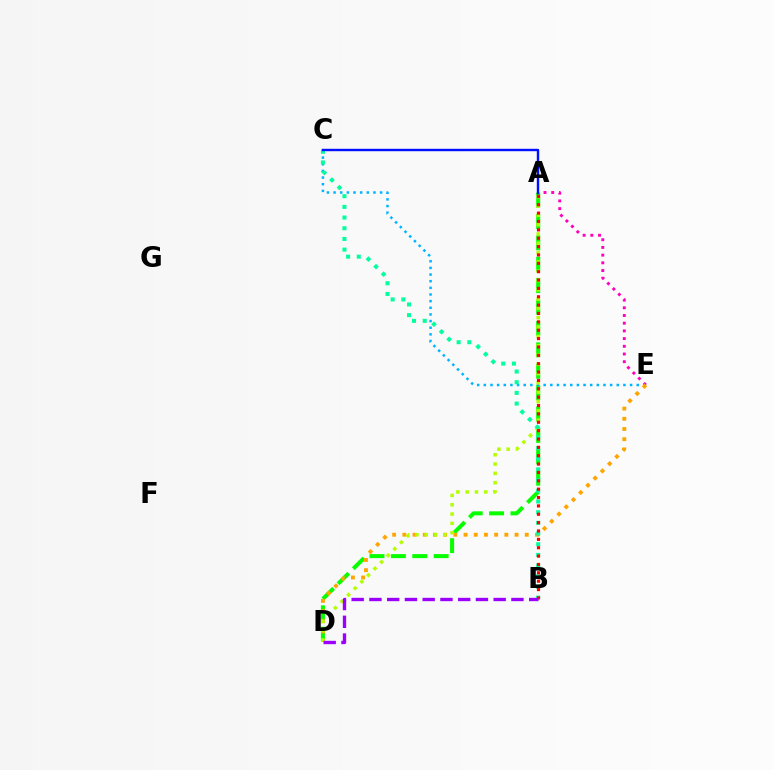{('A', 'E'): [{'color': '#ff00bd', 'line_style': 'dotted', 'thickness': 2.09}], ('A', 'D'): [{'color': '#08ff00', 'line_style': 'dashed', 'thickness': 2.91}, {'color': '#b3ff00', 'line_style': 'dotted', 'thickness': 2.53}], ('C', 'E'): [{'color': '#00b5ff', 'line_style': 'dotted', 'thickness': 1.81}], ('D', 'E'): [{'color': '#ffa500', 'line_style': 'dotted', 'thickness': 2.77}], ('B', 'C'): [{'color': '#00ff9d', 'line_style': 'dotted', 'thickness': 2.9}], ('A', 'B'): [{'color': '#ff0000', 'line_style': 'dotted', 'thickness': 2.27}], ('A', 'C'): [{'color': '#0010ff', 'line_style': 'solid', 'thickness': 1.74}], ('B', 'D'): [{'color': '#9b00ff', 'line_style': 'dashed', 'thickness': 2.41}]}